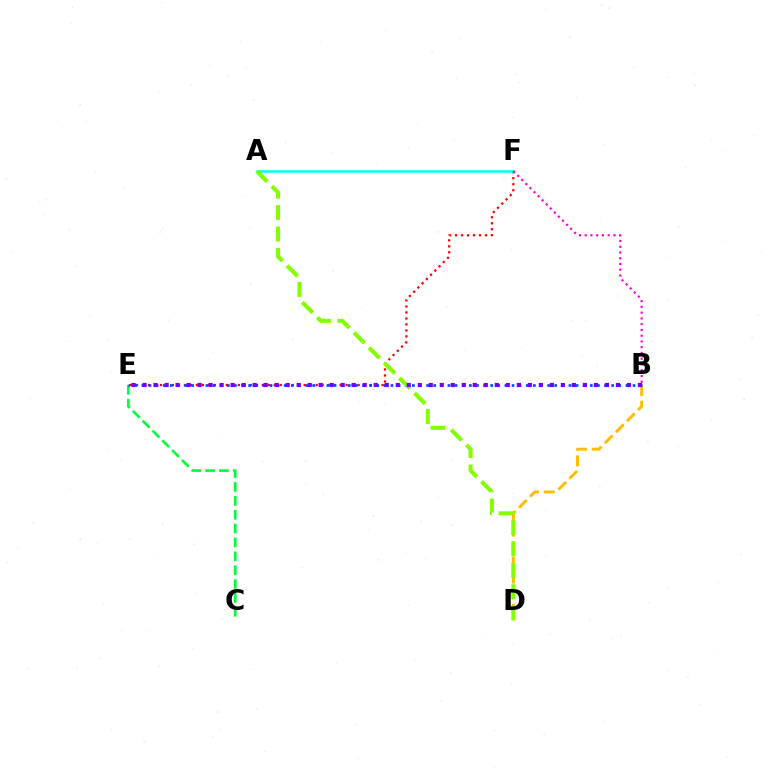{('C', 'E'): [{'color': '#00ff39', 'line_style': 'dashed', 'thickness': 1.88}], ('E', 'F'): [{'color': '#ff0000', 'line_style': 'dotted', 'thickness': 1.63}], ('B', 'D'): [{'color': '#ffbd00', 'line_style': 'dashed', 'thickness': 2.12}], ('B', 'E'): [{'color': '#004bff', 'line_style': 'dotted', 'thickness': 1.93}, {'color': '#7200ff', 'line_style': 'dotted', 'thickness': 2.99}], ('A', 'F'): [{'color': '#00fff6', 'line_style': 'solid', 'thickness': 1.87}], ('B', 'F'): [{'color': '#ff00cf', 'line_style': 'dotted', 'thickness': 1.56}], ('A', 'D'): [{'color': '#84ff00', 'line_style': 'dashed', 'thickness': 2.91}]}